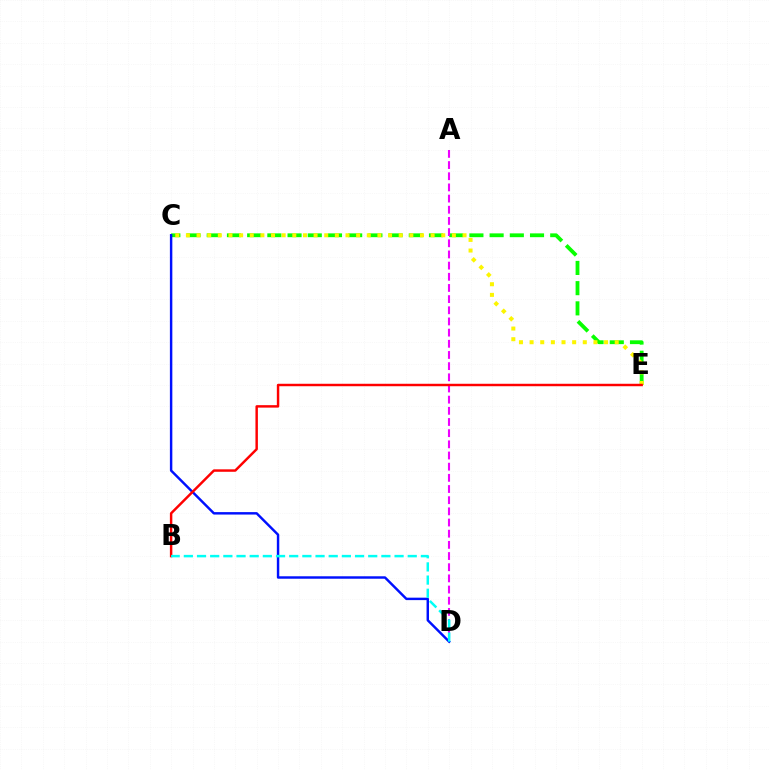{('C', 'E'): [{'color': '#08ff00', 'line_style': 'dashed', 'thickness': 2.74}, {'color': '#fcf500', 'line_style': 'dotted', 'thickness': 2.89}], ('A', 'D'): [{'color': '#ee00ff', 'line_style': 'dashed', 'thickness': 1.52}], ('C', 'D'): [{'color': '#0010ff', 'line_style': 'solid', 'thickness': 1.76}], ('B', 'E'): [{'color': '#ff0000', 'line_style': 'solid', 'thickness': 1.77}], ('B', 'D'): [{'color': '#00fff6', 'line_style': 'dashed', 'thickness': 1.79}]}